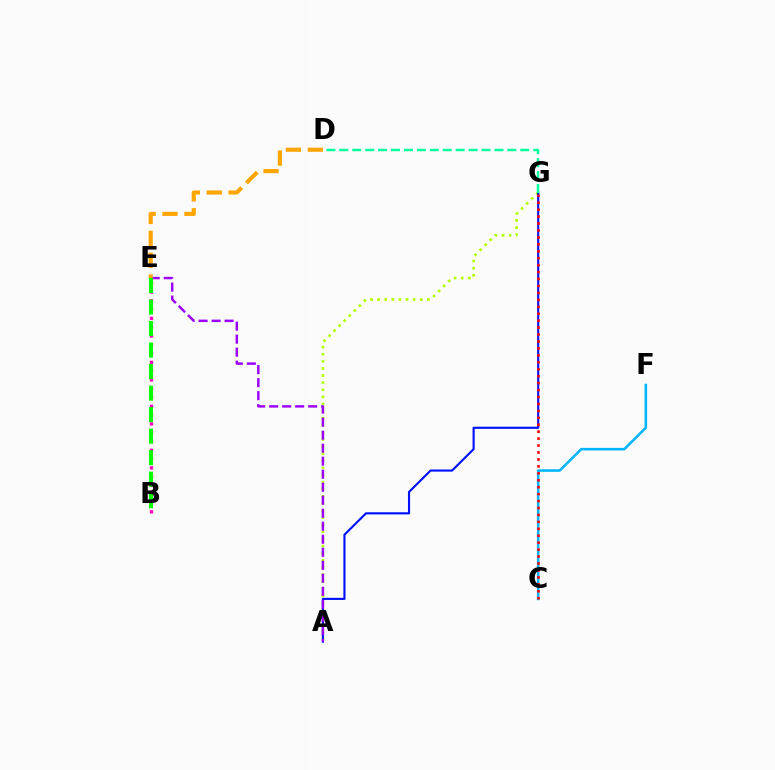{('A', 'G'): [{'color': '#b3ff00', 'line_style': 'dotted', 'thickness': 1.93}, {'color': '#0010ff', 'line_style': 'solid', 'thickness': 1.53}], ('A', 'E'): [{'color': '#9b00ff', 'line_style': 'dashed', 'thickness': 1.77}], ('C', 'F'): [{'color': '#00b5ff', 'line_style': 'solid', 'thickness': 1.84}], ('B', 'E'): [{'color': '#ff00bd', 'line_style': 'dotted', 'thickness': 2.39}, {'color': '#08ff00', 'line_style': 'dashed', 'thickness': 2.92}], ('C', 'G'): [{'color': '#ff0000', 'line_style': 'dotted', 'thickness': 1.89}], ('D', 'E'): [{'color': '#ffa500', 'line_style': 'dashed', 'thickness': 2.97}], ('D', 'G'): [{'color': '#00ff9d', 'line_style': 'dashed', 'thickness': 1.76}]}